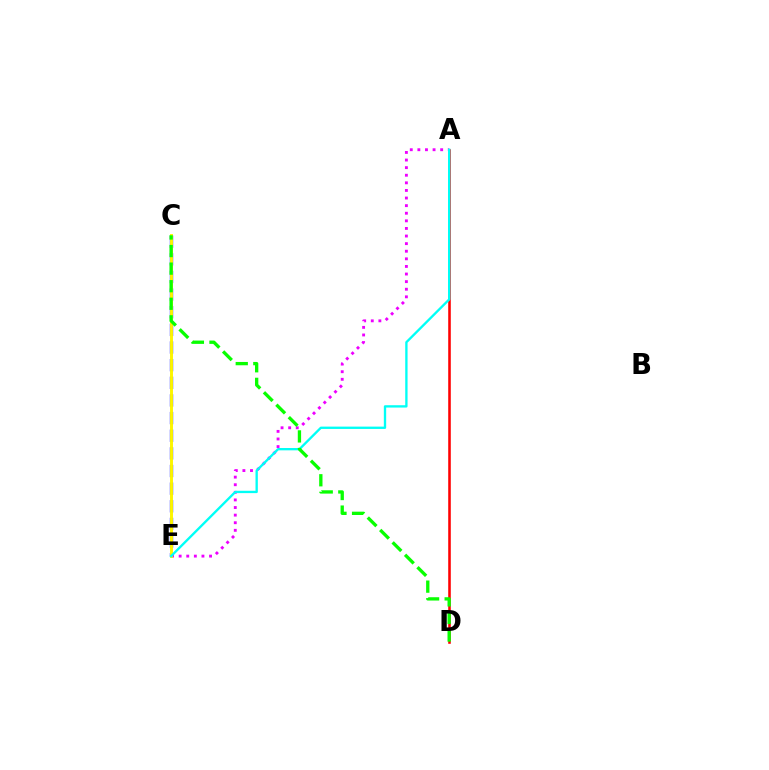{('C', 'E'): [{'color': '#0010ff', 'line_style': 'dashed', 'thickness': 2.4}, {'color': '#fcf500', 'line_style': 'solid', 'thickness': 2.12}], ('A', 'E'): [{'color': '#ee00ff', 'line_style': 'dotted', 'thickness': 2.06}, {'color': '#00fff6', 'line_style': 'solid', 'thickness': 1.68}], ('A', 'D'): [{'color': '#ff0000', 'line_style': 'solid', 'thickness': 1.85}], ('C', 'D'): [{'color': '#08ff00', 'line_style': 'dashed', 'thickness': 2.39}]}